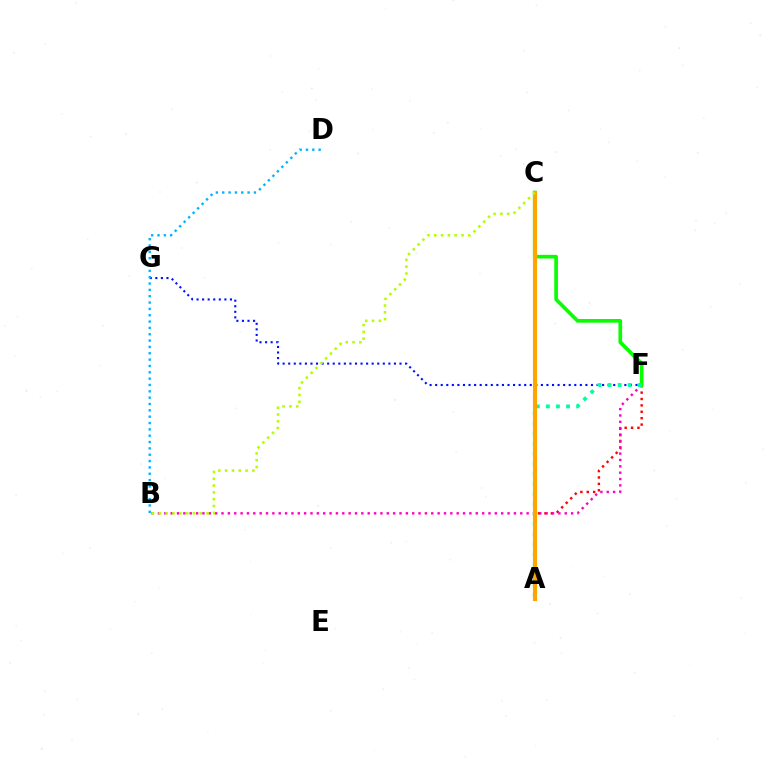{('A', 'F'): [{'color': '#ff0000', 'line_style': 'dotted', 'thickness': 1.74}, {'color': '#00ff9d', 'line_style': 'dotted', 'thickness': 2.74}], ('B', 'F'): [{'color': '#ff00bd', 'line_style': 'dotted', 'thickness': 1.73}], ('A', 'C'): [{'color': '#9b00ff', 'line_style': 'solid', 'thickness': 2.07}, {'color': '#ffa500', 'line_style': 'solid', 'thickness': 2.96}], ('F', 'G'): [{'color': '#0010ff', 'line_style': 'dotted', 'thickness': 1.51}], ('C', 'F'): [{'color': '#08ff00', 'line_style': 'solid', 'thickness': 2.64}], ('B', 'C'): [{'color': '#b3ff00', 'line_style': 'dotted', 'thickness': 1.85}], ('B', 'D'): [{'color': '#00b5ff', 'line_style': 'dotted', 'thickness': 1.72}]}